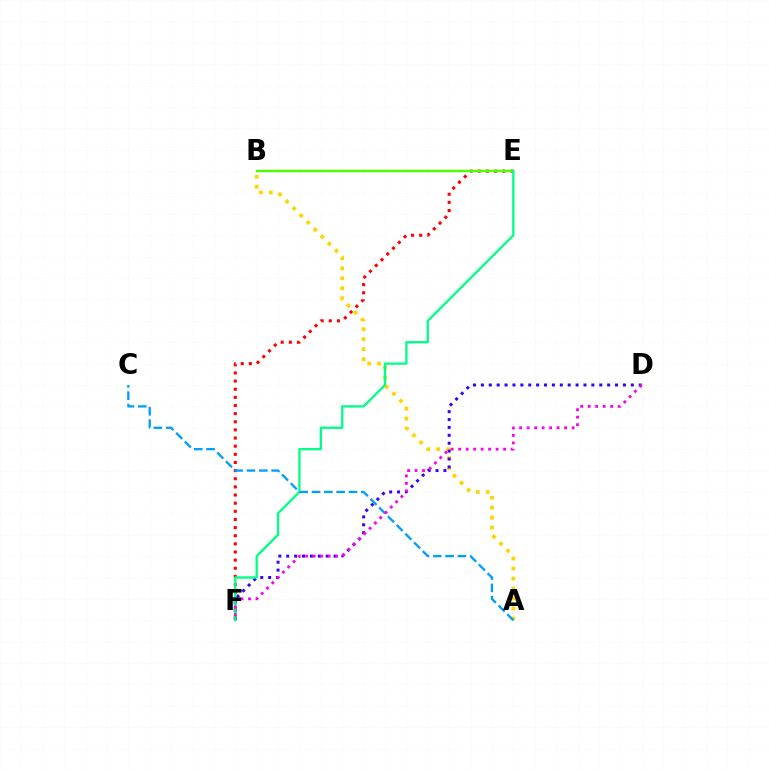{('E', 'F'): [{'color': '#ff0000', 'line_style': 'dotted', 'thickness': 2.21}, {'color': '#00ff86', 'line_style': 'solid', 'thickness': 1.66}], ('A', 'B'): [{'color': '#ffd500', 'line_style': 'dotted', 'thickness': 2.71}], ('B', 'E'): [{'color': '#4fff00', 'line_style': 'solid', 'thickness': 1.76}], ('D', 'F'): [{'color': '#3700ff', 'line_style': 'dotted', 'thickness': 2.14}, {'color': '#ff00ed', 'line_style': 'dotted', 'thickness': 2.04}], ('A', 'C'): [{'color': '#009eff', 'line_style': 'dashed', 'thickness': 1.67}]}